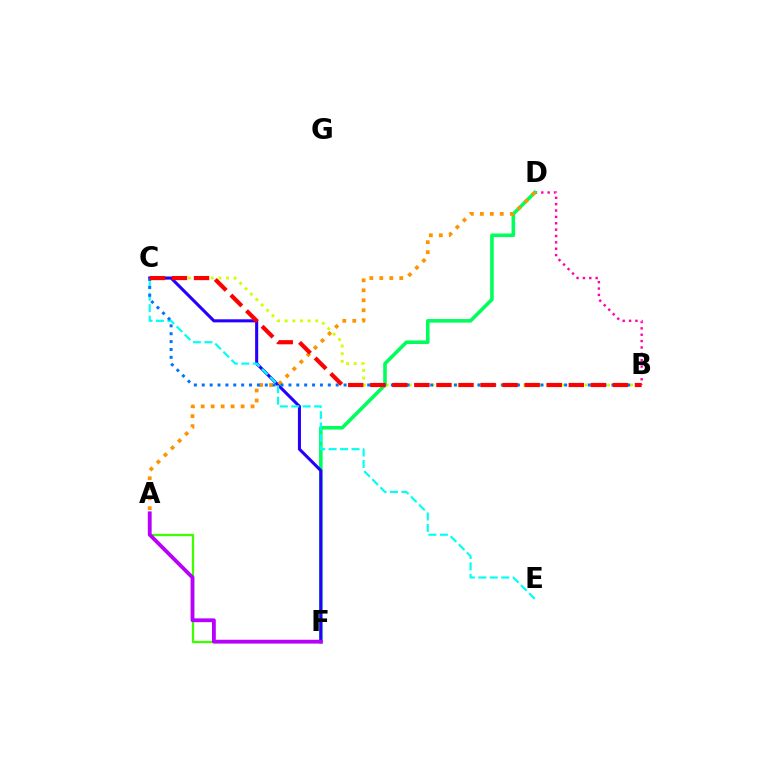{('A', 'F'): [{'color': '#3dff00', 'line_style': 'solid', 'thickness': 1.64}, {'color': '#b900ff', 'line_style': 'solid', 'thickness': 2.75}], ('B', 'D'): [{'color': '#ff00ac', 'line_style': 'dotted', 'thickness': 1.73}], ('B', 'C'): [{'color': '#d1ff00', 'line_style': 'dotted', 'thickness': 2.07}, {'color': '#0074ff', 'line_style': 'dotted', 'thickness': 2.14}, {'color': '#ff0000', 'line_style': 'dashed', 'thickness': 3.0}], ('D', 'F'): [{'color': '#00ff5c', 'line_style': 'solid', 'thickness': 2.58}], ('C', 'F'): [{'color': '#2500ff', 'line_style': 'solid', 'thickness': 2.21}], ('A', 'D'): [{'color': '#ff9400', 'line_style': 'dotted', 'thickness': 2.71}], ('C', 'E'): [{'color': '#00fff6', 'line_style': 'dashed', 'thickness': 1.56}]}